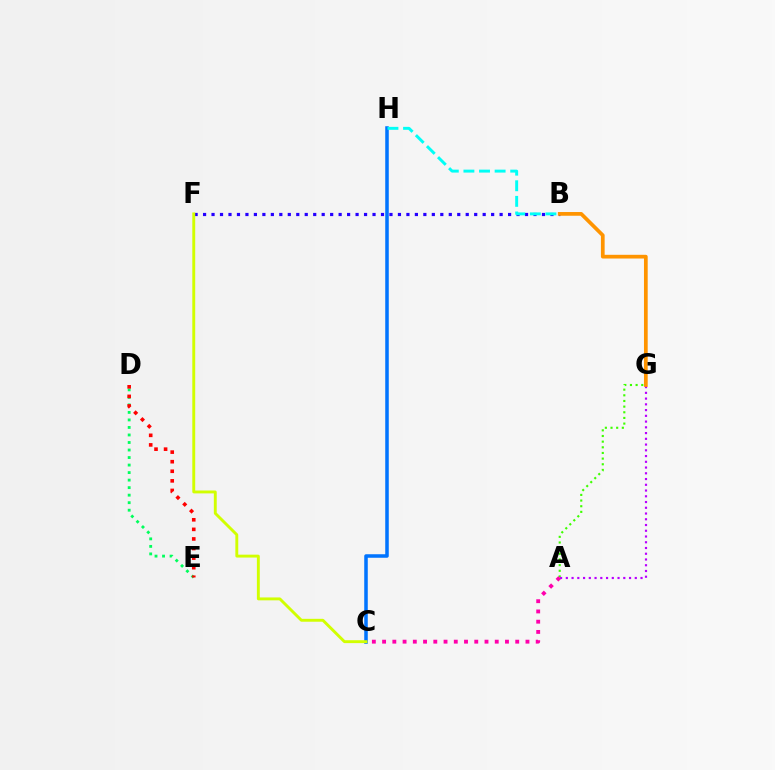{('C', 'H'): [{'color': '#0074ff', 'line_style': 'solid', 'thickness': 2.54}], ('A', 'G'): [{'color': '#3dff00', 'line_style': 'dotted', 'thickness': 1.54}, {'color': '#b900ff', 'line_style': 'dotted', 'thickness': 1.56}], ('D', 'E'): [{'color': '#00ff5c', 'line_style': 'dotted', 'thickness': 2.04}, {'color': '#ff0000', 'line_style': 'dotted', 'thickness': 2.6}], ('A', 'C'): [{'color': '#ff00ac', 'line_style': 'dotted', 'thickness': 2.78}], ('B', 'F'): [{'color': '#2500ff', 'line_style': 'dotted', 'thickness': 2.3}], ('B', 'H'): [{'color': '#00fff6', 'line_style': 'dashed', 'thickness': 2.12}], ('C', 'F'): [{'color': '#d1ff00', 'line_style': 'solid', 'thickness': 2.09}], ('B', 'G'): [{'color': '#ff9400', 'line_style': 'solid', 'thickness': 2.68}]}